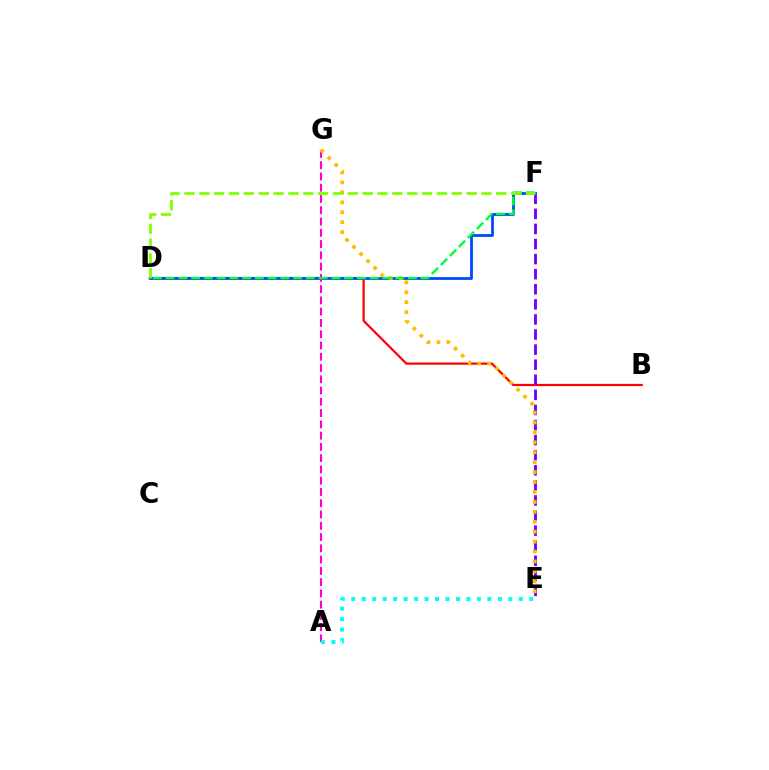{('B', 'D'): [{'color': '#ff0000', 'line_style': 'solid', 'thickness': 1.59}], ('E', 'F'): [{'color': '#7200ff', 'line_style': 'dashed', 'thickness': 2.05}], ('D', 'F'): [{'color': '#004bff', 'line_style': 'solid', 'thickness': 2.01}, {'color': '#00ff39', 'line_style': 'dashed', 'thickness': 1.73}, {'color': '#84ff00', 'line_style': 'dashed', 'thickness': 2.02}], ('A', 'G'): [{'color': '#ff00cf', 'line_style': 'dashed', 'thickness': 1.53}], ('E', 'G'): [{'color': '#ffbd00', 'line_style': 'dotted', 'thickness': 2.7}], ('A', 'E'): [{'color': '#00fff6', 'line_style': 'dotted', 'thickness': 2.84}]}